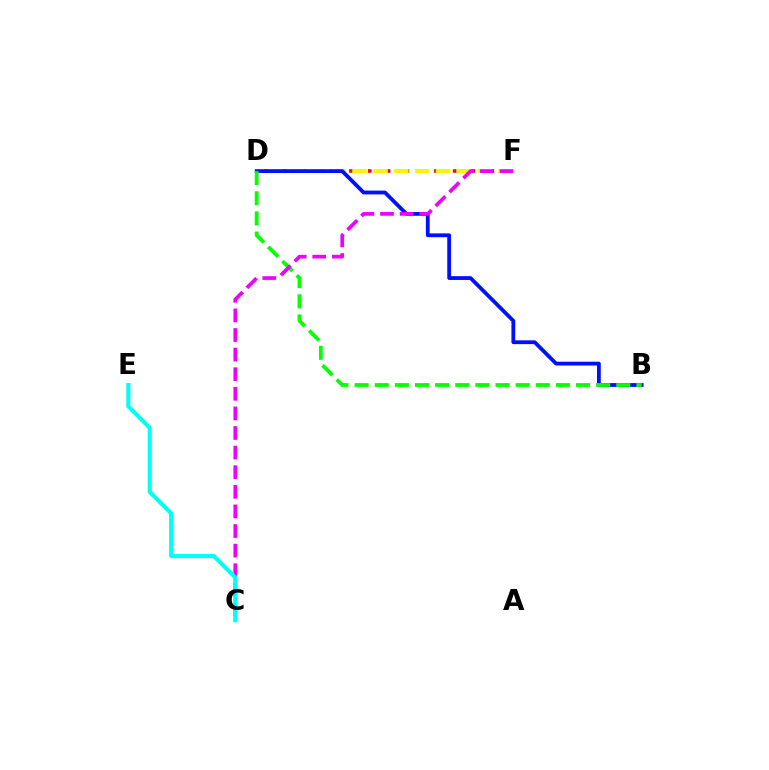{('D', 'F'): [{'color': '#ff0000', 'line_style': 'dotted', 'thickness': 2.56}, {'color': '#fcf500', 'line_style': 'dashed', 'thickness': 2.83}], ('B', 'D'): [{'color': '#0010ff', 'line_style': 'solid', 'thickness': 2.74}, {'color': '#08ff00', 'line_style': 'dashed', 'thickness': 2.73}], ('C', 'F'): [{'color': '#ee00ff', 'line_style': 'dashed', 'thickness': 2.66}], ('C', 'E'): [{'color': '#00fff6', 'line_style': 'solid', 'thickness': 2.96}]}